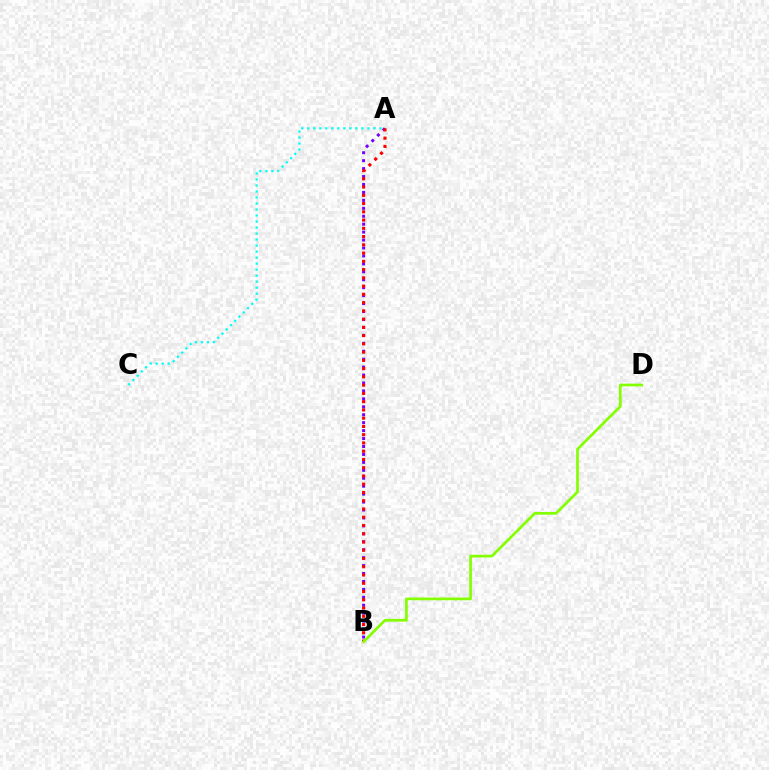{('A', 'B'): [{'color': '#7200ff', 'line_style': 'dotted', 'thickness': 2.16}, {'color': '#ff0000', 'line_style': 'dotted', 'thickness': 2.24}], ('B', 'D'): [{'color': '#84ff00', 'line_style': 'solid', 'thickness': 1.94}], ('A', 'C'): [{'color': '#00fff6', 'line_style': 'dotted', 'thickness': 1.63}]}